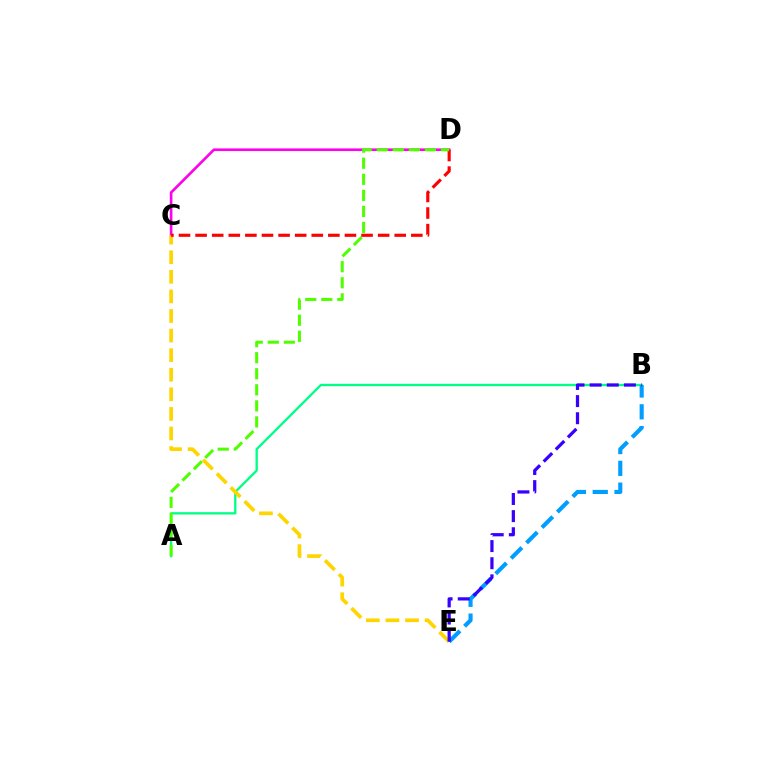{('C', 'D'): [{'color': '#ff00ed', 'line_style': 'solid', 'thickness': 1.9}, {'color': '#ff0000', 'line_style': 'dashed', 'thickness': 2.25}], ('A', 'B'): [{'color': '#00ff86', 'line_style': 'solid', 'thickness': 1.67}], ('C', 'E'): [{'color': '#ffd500', 'line_style': 'dashed', 'thickness': 2.66}], ('B', 'E'): [{'color': '#009eff', 'line_style': 'dashed', 'thickness': 2.96}, {'color': '#3700ff', 'line_style': 'dashed', 'thickness': 2.33}], ('A', 'D'): [{'color': '#4fff00', 'line_style': 'dashed', 'thickness': 2.18}]}